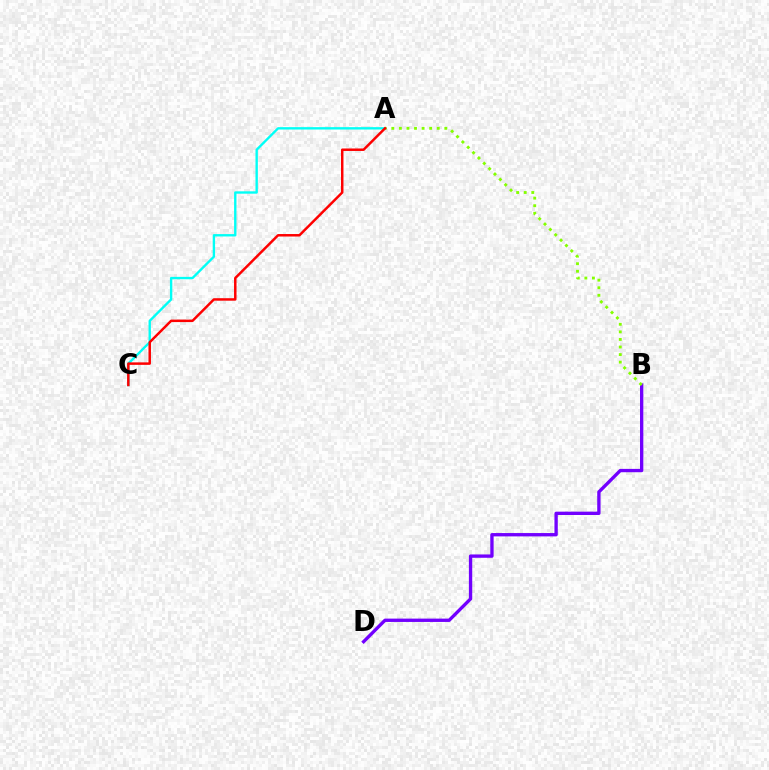{('A', 'C'): [{'color': '#00fff6', 'line_style': 'solid', 'thickness': 1.71}, {'color': '#ff0000', 'line_style': 'solid', 'thickness': 1.79}], ('B', 'D'): [{'color': '#7200ff', 'line_style': 'solid', 'thickness': 2.4}], ('A', 'B'): [{'color': '#84ff00', 'line_style': 'dotted', 'thickness': 2.06}]}